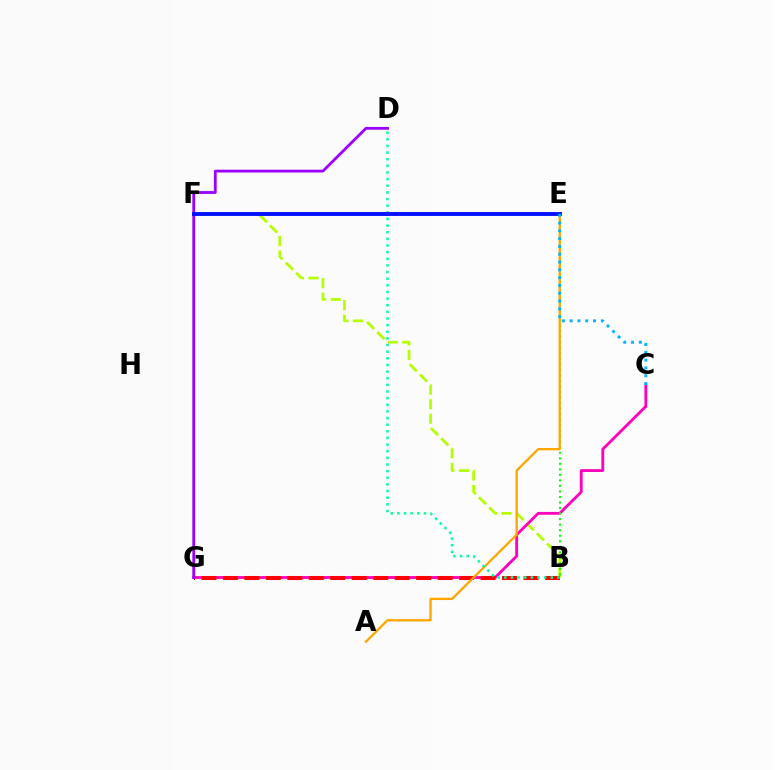{('B', 'F'): [{'color': '#b3ff00', 'line_style': 'dashed', 'thickness': 1.97}], ('C', 'G'): [{'color': '#ff00bd', 'line_style': 'solid', 'thickness': 2.04}], ('B', 'E'): [{'color': '#08ff00', 'line_style': 'dotted', 'thickness': 1.5}], ('B', 'G'): [{'color': '#ff0000', 'line_style': 'dashed', 'thickness': 2.92}], ('A', 'E'): [{'color': '#ffa500', 'line_style': 'solid', 'thickness': 1.66}], ('B', 'D'): [{'color': '#00ff9d', 'line_style': 'dotted', 'thickness': 1.8}], ('D', 'G'): [{'color': '#9b00ff', 'line_style': 'solid', 'thickness': 2.02}], ('E', 'F'): [{'color': '#0010ff', 'line_style': 'solid', 'thickness': 2.79}], ('C', 'E'): [{'color': '#00b5ff', 'line_style': 'dotted', 'thickness': 2.12}]}